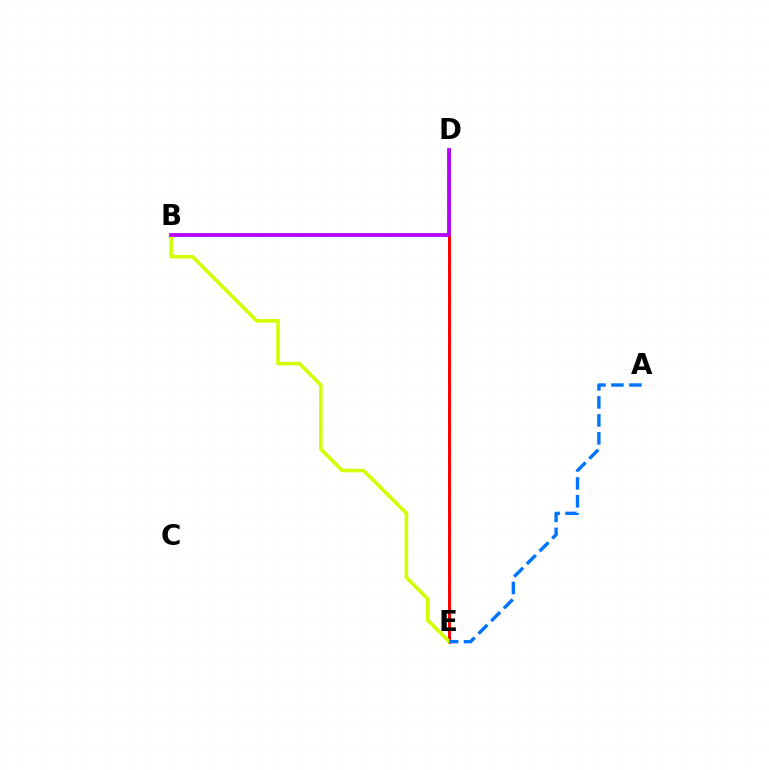{('D', 'E'): [{'color': '#ff0000', 'line_style': 'solid', 'thickness': 2.16}], ('B', 'D'): [{'color': '#00ff5c', 'line_style': 'dotted', 'thickness': 2.16}, {'color': '#b900ff', 'line_style': 'solid', 'thickness': 2.73}], ('B', 'E'): [{'color': '#d1ff00', 'line_style': 'solid', 'thickness': 2.58}], ('A', 'E'): [{'color': '#0074ff', 'line_style': 'dashed', 'thickness': 2.44}]}